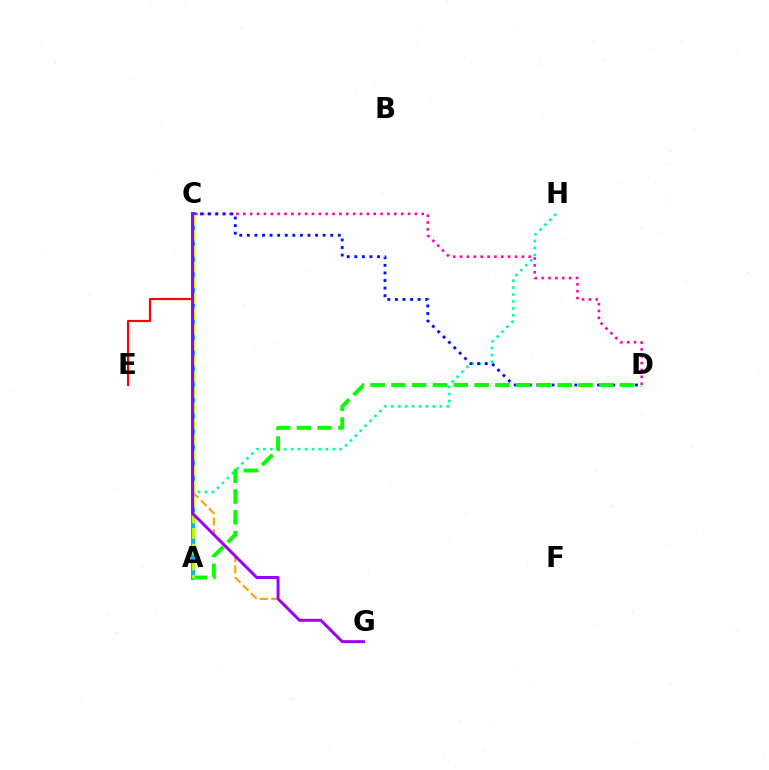{('C', 'D'): [{'color': '#ff00bd', 'line_style': 'dotted', 'thickness': 1.86}, {'color': '#0010ff', 'line_style': 'dotted', 'thickness': 2.06}], ('A', 'H'): [{'color': '#00ff9d', 'line_style': 'dotted', 'thickness': 1.88}], ('A', 'C'): [{'color': '#00b5ff', 'line_style': 'solid', 'thickness': 2.91}, {'color': '#b3ff00', 'line_style': 'dashed', 'thickness': 2.13}], ('C', 'G'): [{'color': '#ffa500', 'line_style': 'dashed', 'thickness': 1.54}, {'color': '#9b00ff', 'line_style': 'solid', 'thickness': 2.13}], ('A', 'D'): [{'color': '#08ff00', 'line_style': 'dashed', 'thickness': 2.82}], ('C', 'E'): [{'color': '#ff0000', 'line_style': 'solid', 'thickness': 1.55}]}